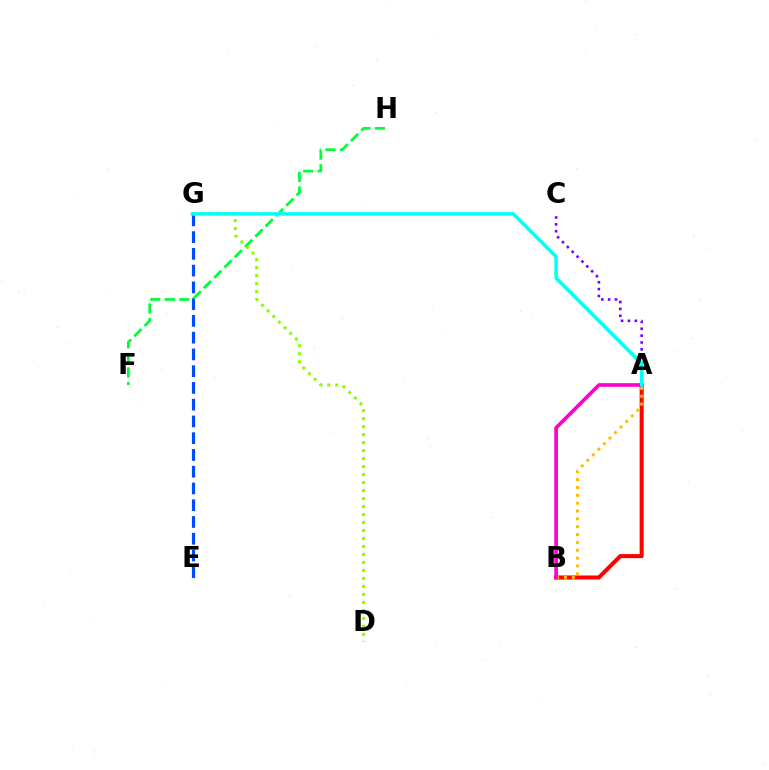{('E', 'G'): [{'color': '#004bff', 'line_style': 'dashed', 'thickness': 2.28}], ('A', 'B'): [{'color': '#ff0000', 'line_style': 'solid', 'thickness': 2.91}, {'color': '#ffbd00', 'line_style': 'dotted', 'thickness': 2.13}, {'color': '#ff00cf', 'line_style': 'solid', 'thickness': 2.64}], ('F', 'H'): [{'color': '#00ff39', 'line_style': 'dashed', 'thickness': 1.98}], ('A', 'C'): [{'color': '#7200ff', 'line_style': 'dotted', 'thickness': 1.87}], ('D', 'G'): [{'color': '#84ff00', 'line_style': 'dotted', 'thickness': 2.17}], ('A', 'G'): [{'color': '#00fff6', 'line_style': 'solid', 'thickness': 2.51}]}